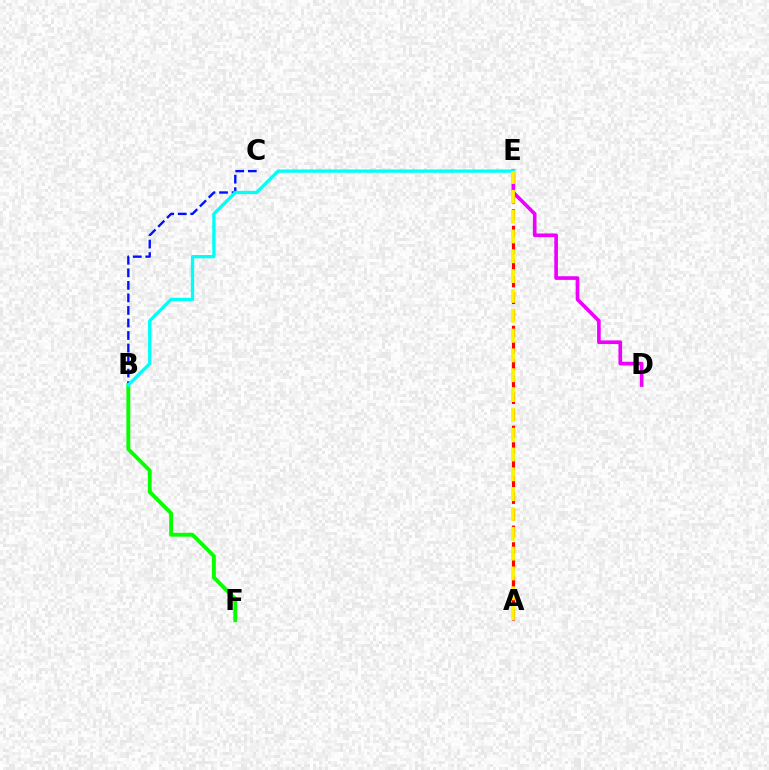{('B', 'C'): [{'color': '#0010ff', 'line_style': 'dashed', 'thickness': 1.7}], ('B', 'F'): [{'color': '#08ff00', 'line_style': 'solid', 'thickness': 2.79}], ('A', 'E'): [{'color': '#ff0000', 'line_style': 'dashed', 'thickness': 2.26}, {'color': '#fcf500', 'line_style': 'dashed', 'thickness': 2.69}], ('D', 'E'): [{'color': '#ee00ff', 'line_style': 'solid', 'thickness': 2.63}], ('B', 'E'): [{'color': '#00fff6', 'line_style': 'solid', 'thickness': 2.38}]}